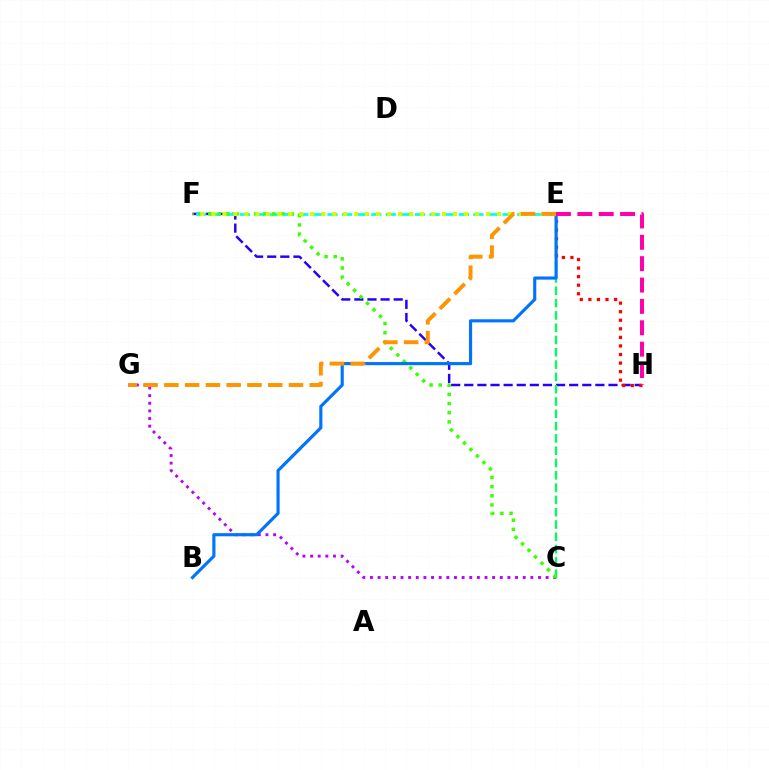{('F', 'H'): [{'color': '#2500ff', 'line_style': 'dashed', 'thickness': 1.78}], ('E', 'F'): [{'color': '#00fff6', 'line_style': 'dashed', 'thickness': 1.98}, {'color': '#d1ff00', 'line_style': 'dotted', 'thickness': 2.98}], ('C', 'E'): [{'color': '#00ff5c', 'line_style': 'dashed', 'thickness': 1.67}], ('C', 'G'): [{'color': '#b900ff', 'line_style': 'dotted', 'thickness': 2.08}], ('C', 'F'): [{'color': '#3dff00', 'line_style': 'dotted', 'thickness': 2.49}], ('E', 'H'): [{'color': '#ff0000', 'line_style': 'dotted', 'thickness': 2.33}, {'color': '#ff00ac', 'line_style': 'dashed', 'thickness': 2.9}], ('B', 'E'): [{'color': '#0074ff', 'line_style': 'solid', 'thickness': 2.26}], ('E', 'G'): [{'color': '#ff9400', 'line_style': 'dashed', 'thickness': 2.82}]}